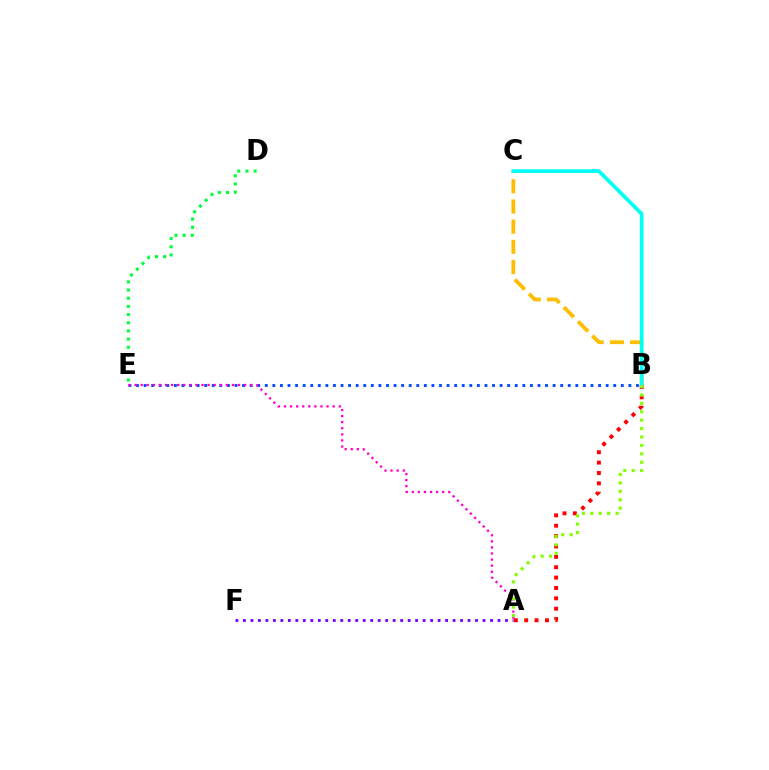{('B', 'C'): [{'color': '#ffbd00', 'line_style': 'dashed', 'thickness': 2.74}, {'color': '#00fff6', 'line_style': 'solid', 'thickness': 2.66}], ('A', 'B'): [{'color': '#ff0000', 'line_style': 'dotted', 'thickness': 2.82}, {'color': '#84ff00', 'line_style': 'dotted', 'thickness': 2.28}], ('A', 'F'): [{'color': '#7200ff', 'line_style': 'dotted', 'thickness': 2.03}], ('B', 'E'): [{'color': '#004bff', 'line_style': 'dotted', 'thickness': 2.06}], ('D', 'E'): [{'color': '#00ff39', 'line_style': 'dotted', 'thickness': 2.22}], ('A', 'E'): [{'color': '#ff00cf', 'line_style': 'dotted', 'thickness': 1.65}]}